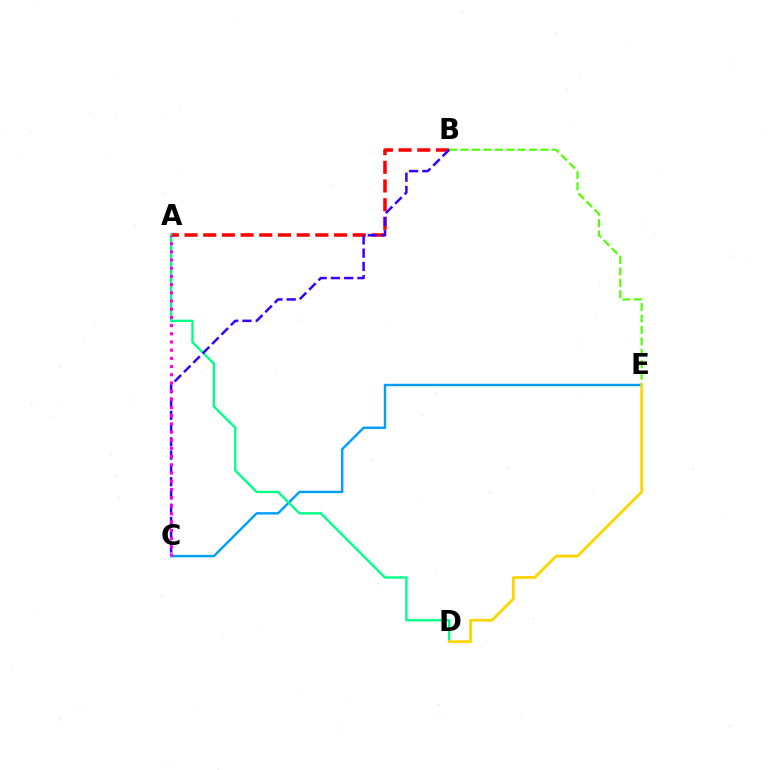{('C', 'E'): [{'color': '#009eff', 'line_style': 'solid', 'thickness': 1.72}], ('B', 'E'): [{'color': '#4fff00', 'line_style': 'dashed', 'thickness': 1.55}], ('A', 'B'): [{'color': '#ff0000', 'line_style': 'dashed', 'thickness': 2.54}], ('A', 'D'): [{'color': '#00ff86', 'line_style': 'solid', 'thickness': 1.69}], ('B', 'C'): [{'color': '#3700ff', 'line_style': 'dashed', 'thickness': 1.8}], ('D', 'E'): [{'color': '#ffd500', 'line_style': 'solid', 'thickness': 2.01}], ('A', 'C'): [{'color': '#ff00ed', 'line_style': 'dotted', 'thickness': 2.23}]}